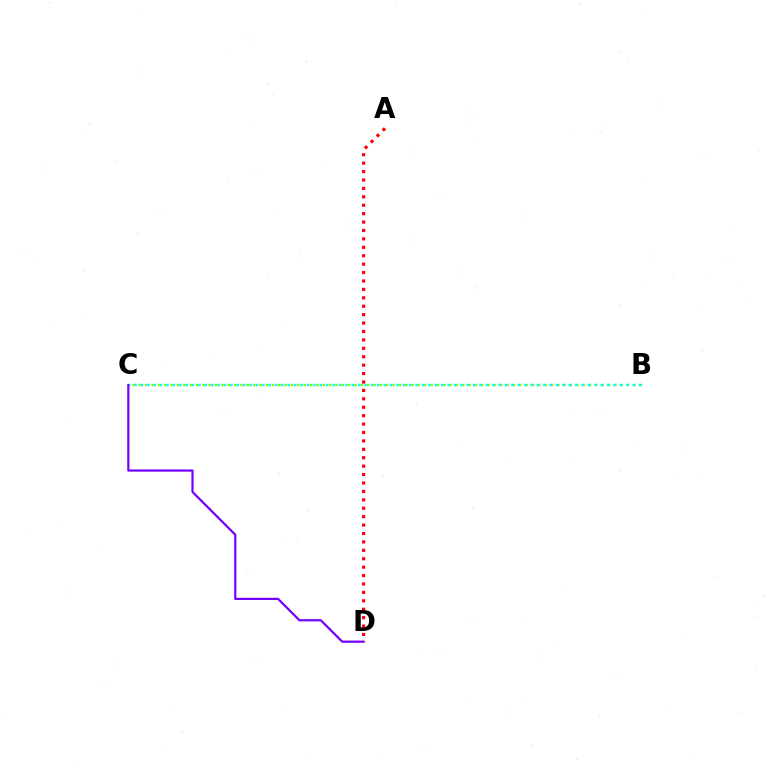{('B', 'C'): [{'color': '#84ff00', 'line_style': 'dotted', 'thickness': 1.72}, {'color': '#00fff6', 'line_style': 'dotted', 'thickness': 1.74}], ('C', 'D'): [{'color': '#7200ff', 'line_style': 'solid', 'thickness': 1.59}], ('A', 'D'): [{'color': '#ff0000', 'line_style': 'dotted', 'thickness': 2.29}]}